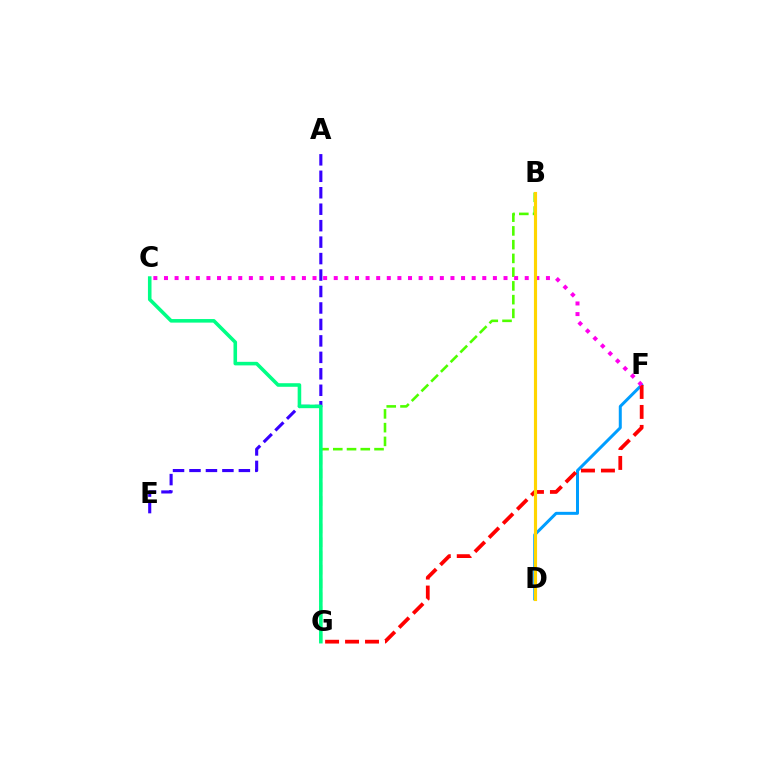{('D', 'F'): [{'color': '#009eff', 'line_style': 'solid', 'thickness': 2.16}], ('A', 'E'): [{'color': '#3700ff', 'line_style': 'dashed', 'thickness': 2.24}], ('F', 'G'): [{'color': '#ff0000', 'line_style': 'dashed', 'thickness': 2.71}], ('B', 'G'): [{'color': '#4fff00', 'line_style': 'dashed', 'thickness': 1.87}], ('C', 'F'): [{'color': '#ff00ed', 'line_style': 'dotted', 'thickness': 2.88}], ('B', 'D'): [{'color': '#ffd500', 'line_style': 'solid', 'thickness': 2.26}], ('C', 'G'): [{'color': '#00ff86', 'line_style': 'solid', 'thickness': 2.57}]}